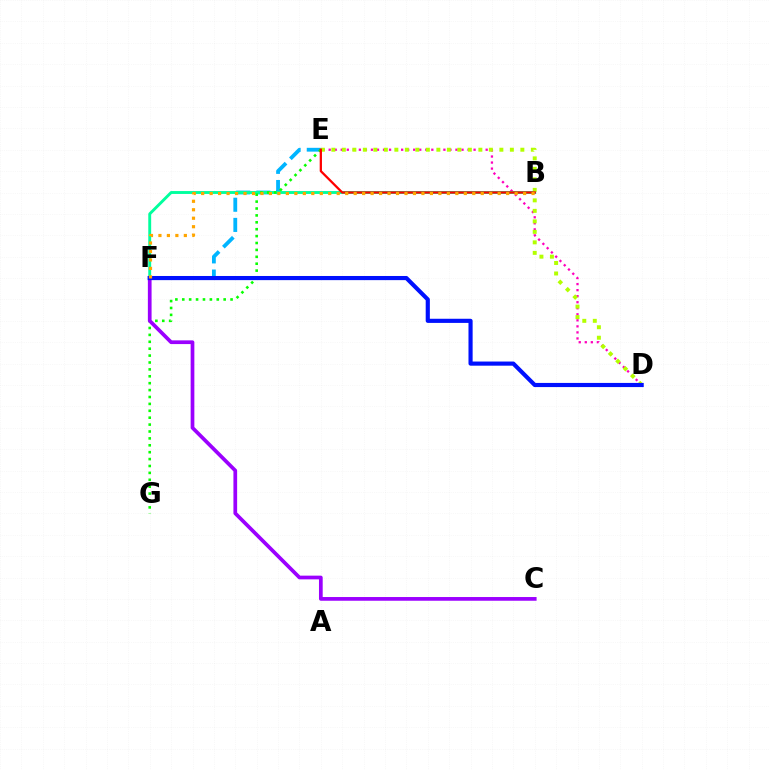{('D', 'E'): [{'color': '#ff00bd', 'line_style': 'dotted', 'thickness': 1.64}, {'color': '#b3ff00', 'line_style': 'dotted', 'thickness': 2.85}], ('E', 'F'): [{'color': '#00b5ff', 'line_style': 'dashed', 'thickness': 2.74}], ('B', 'F'): [{'color': '#00ff9d', 'line_style': 'solid', 'thickness': 2.08}, {'color': '#ffa500', 'line_style': 'dotted', 'thickness': 2.3}], ('E', 'G'): [{'color': '#08ff00', 'line_style': 'dotted', 'thickness': 1.87}], ('C', 'F'): [{'color': '#9b00ff', 'line_style': 'solid', 'thickness': 2.67}], ('D', 'F'): [{'color': '#0010ff', 'line_style': 'solid', 'thickness': 2.98}], ('B', 'E'): [{'color': '#ff0000', 'line_style': 'solid', 'thickness': 1.63}]}